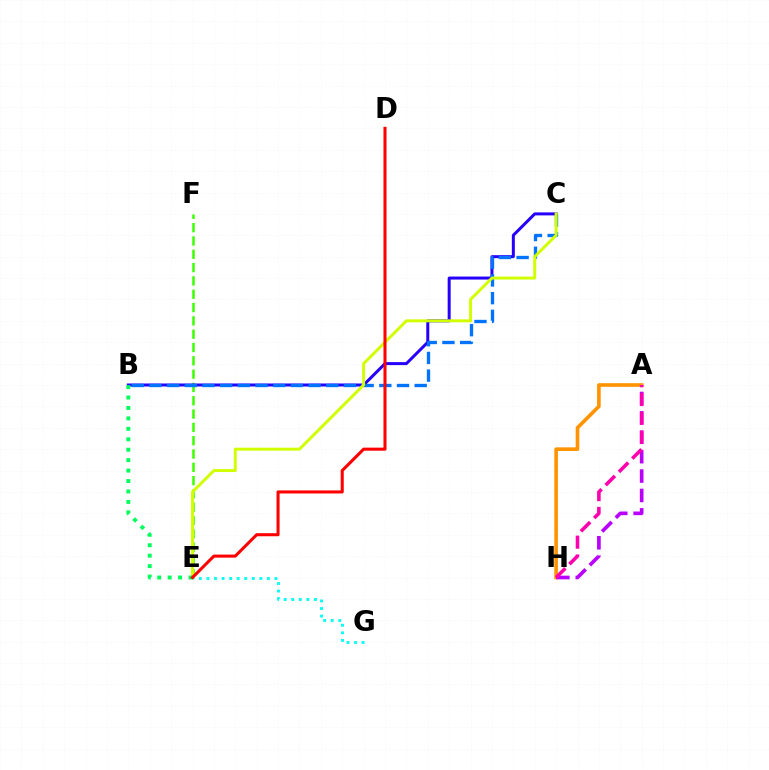{('E', 'F'): [{'color': '#3dff00', 'line_style': 'dashed', 'thickness': 1.81}], ('B', 'C'): [{'color': '#2500ff', 'line_style': 'solid', 'thickness': 2.16}, {'color': '#0074ff', 'line_style': 'dashed', 'thickness': 2.4}], ('C', 'E'): [{'color': '#d1ff00', 'line_style': 'solid', 'thickness': 2.13}], ('E', 'G'): [{'color': '#00fff6', 'line_style': 'dotted', 'thickness': 2.05}], ('A', 'H'): [{'color': '#ff9400', 'line_style': 'solid', 'thickness': 2.61}, {'color': '#b900ff', 'line_style': 'dashed', 'thickness': 2.63}, {'color': '#ff00ac', 'line_style': 'dashed', 'thickness': 2.55}], ('B', 'E'): [{'color': '#00ff5c', 'line_style': 'dotted', 'thickness': 2.84}], ('D', 'E'): [{'color': '#ff0000', 'line_style': 'solid', 'thickness': 2.2}]}